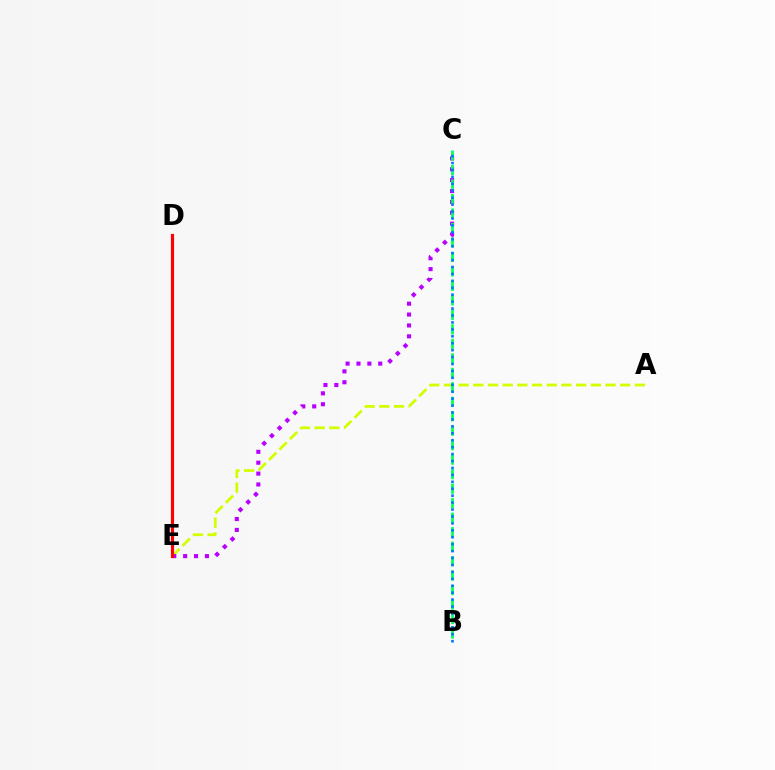{('A', 'E'): [{'color': '#d1ff00', 'line_style': 'dashed', 'thickness': 2.0}], ('C', 'E'): [{'color': '#b900ff', 'line_style': 'dotted', 'thickness': 2.96}], ('B', 'C'): [{'color': '#00ff5c', 'line_style': 'dashed', 'thickness': 1.97}, {'color': '#0074ff', 'line_style': 'dotted', 'thickness': 1.88}], ('D', 'E'): [{'color': '#ff0000', 'line_style': 'solid', 'thickness': 2.25}]}